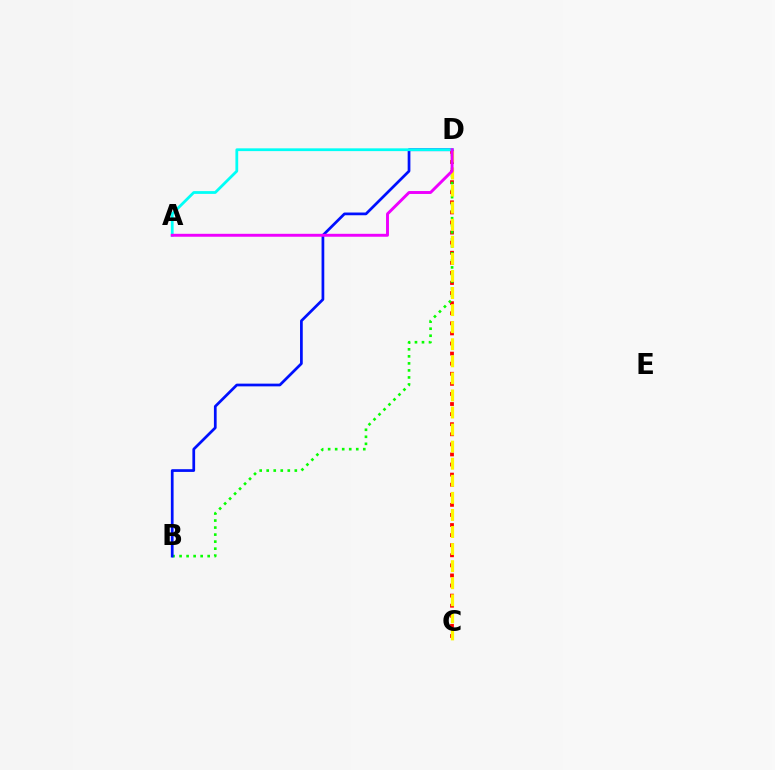{('C', 'D'): [{'color': '#ff0000', 'line_style': 'dotted', 'thickness': 2.74}, {'color': '#fcf500', 'line_style': 'dashed', 'thickness': 2.32}], ('B', 'D'): [{'color': '#08ff00', 'line_style': 'dotted', 'thickness': 1.91}, {'color': '#0010ff', 'line_style': 'solid', 'thickness': 1.96}], ('A', 'D'): [{'color': '#00fff6', 'line_style': 'solid', 'thickness': 2.0}, {'color': '#ee00ff', 'line_style': 'solid', 'thickness': 2.11}]}